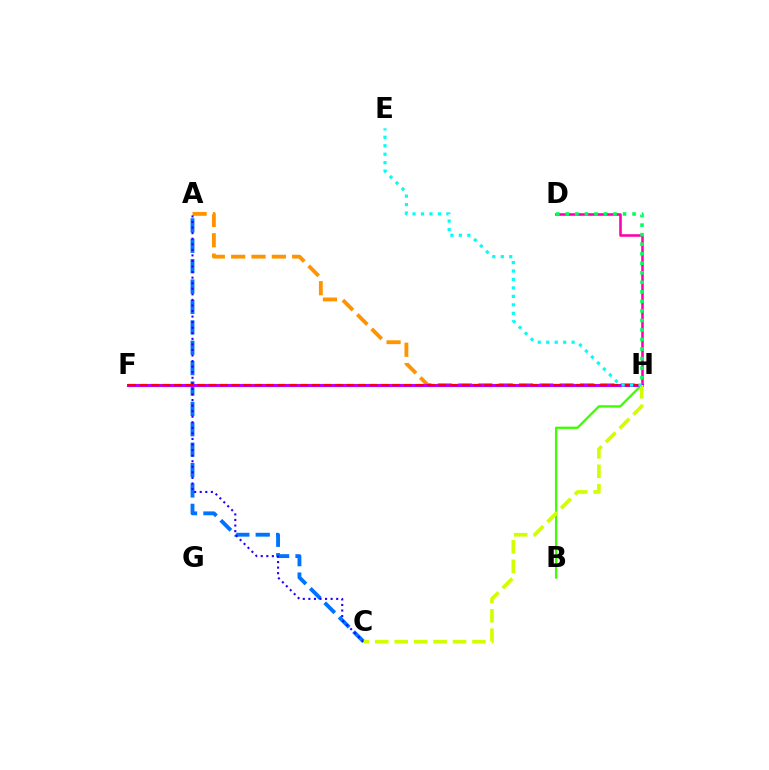{('A', 'H'): [{'color': '#ff9400', 'line_style': 'dashed', 'thickness': 2.76}], ('D', 'H'): [{'color': '#ff00ac', 'line_style': 'solid', 'thickness': 1.86}, {'color': '#00ff5c', 'line_style': 'dotted', 'thickness': 2.59}], ('A', 'C'): [{'color': '#0074ff', 'line_style': 'dashed', 'thickness': 2.77}, {'color': '#2500ff', 'line_style': 'dotted', 'thickness': 1.51}], ('B', 'H'): [{'color': '#3dff00', 'line_style': 'solid', 'thickness': 1.66}], ('F', 'H'): [{'color': '#b900ff', 'line_style': 'solid', 'thickness': 2.19}, {'color': '#ff0000', 'line_style': 'dashed', 'thickness': 1.56}], ('C', 'H'): [{'color': '#d1ff00', 'line_style': 'dashed', 'thickness': 2.64}], ('E', 'H'): [{'color': '#00fff6', 'line_style': 'dotted', 'thickness': 2.3}]}